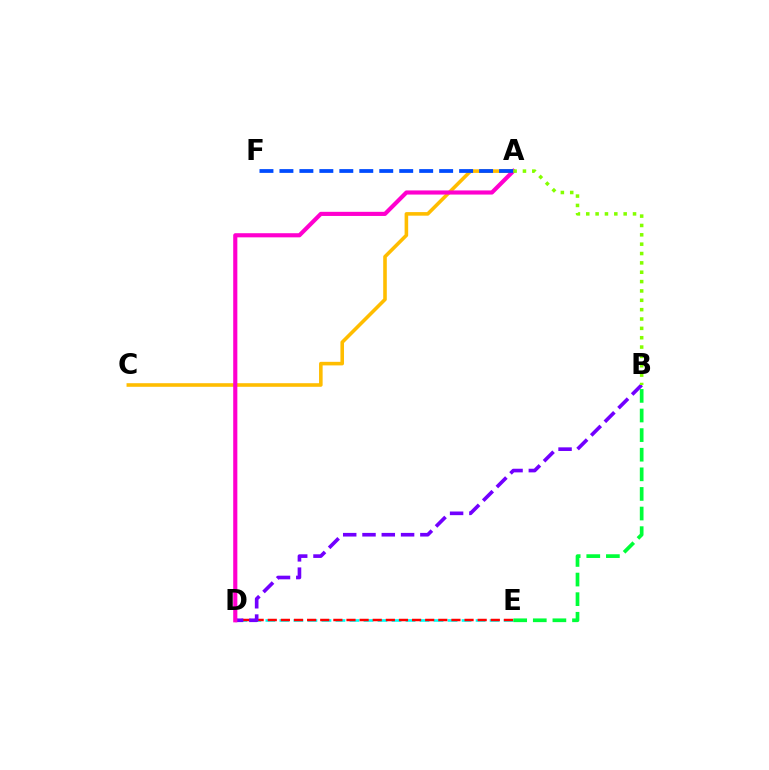{('D', 'E'): [{'color': '#00fff6', 'line_style': 'dashed', 'thickness': 1.9}, {'color': '#ff0000', 'line_style': 'dashed', 'thickness': 1.78}], ('A', 'C'): [{'color': '#ffbd00', 'line_style': 'solid', 'thickness': 2.58}], ('B', 'D'): [{'color': '#7200ff', 'line_style': 'dashed', 'thickness': 2.62}], ('A', 'D'): [{'color': '#ff00cf', 'line_style': 'solid', 'thickness': 2.97}], ('A', 'F'): [{'color': '#004bff', 'line_style': 'dashed', 'thickness': 2.71}], ('B', 'E'): [{'color': '#00ff39', 'line_style': 'dashed', 'thickness': 2.66}], ('A', 'B'): [{'color': '#84ff00', 'line_style': 'dotted', 'thickness': 2.54}]}